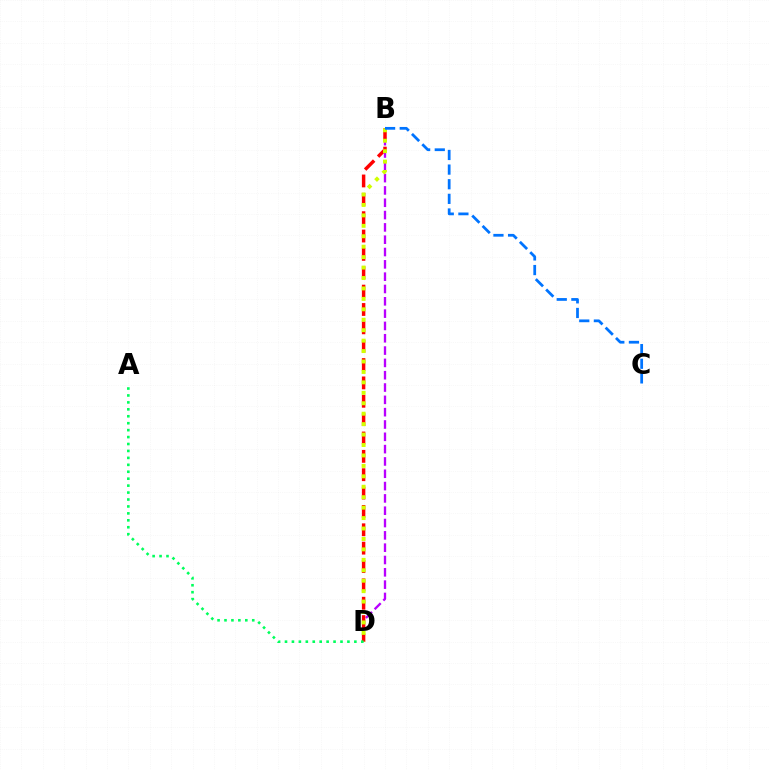{('B', 'D'): [{'color': '#b900ff', 'line_style': 'dashed', 'thickness': 1.67}, {'color': '#ff0000', 'line_style': 'dashed', 'thickness': 2.49}, {'color': '#d1ff00', 'line_style': 'dotted', 'thickness': 2.84}], ('B', 'C'): [{'color': '#0074ff', 'line_style': 'dashed', 'thickness': 1.99}], ('A', 'D'): [{'color': '#00ff5c', 'line_style': 'dotted', 'thickness': 1.88}]}